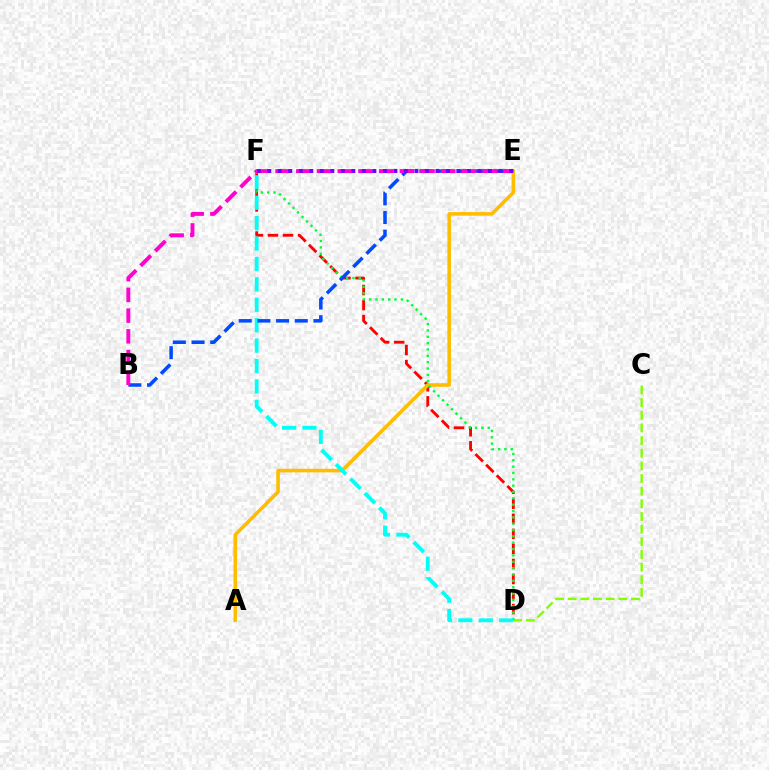{('D', 'F'): [{'color': '#ff0000', 'line_style': 'dashed', 'thickness': 2.04}, {'color': '#00ff39', 'line_style': 'dotted', 'thickness': 1.72}, {'color': '#00fff6', 'line_style': 'dashed', 'thickness': 2.77}], ('C', 'D'): [{'color': '#84ff00', 'line_style': 'dashed', 'thickness': 1.72}], ('A', 'E'): [{'color': '#ffbd00', 'line_style': 'solid', 'thickness': 2.58}], ('B', 'E'): [{'color': '#004bff', 'line_style': 'dashed', 'thickness': 2.54}, {'color': '#ff00cf', 'line_style': 'dashed', 'thickness': 2.81}], ('E', 'F'): [{'color': '#7200ff', 'line_style': 'dotted', 'thickness': 2.86}]}